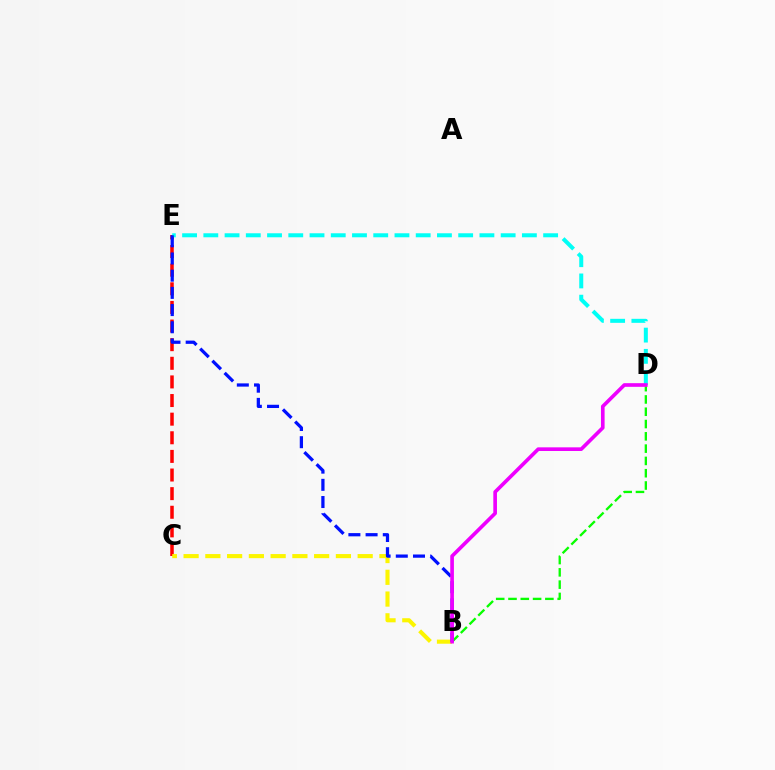{('B', 'D'): [{'color': '#08ff00', 'line_style': 'dashed', 'thickness': 1.67}, {'color': '#ee00ff', 'line_style': 'solid', 'thickness': 2.63}], ('C', 'E'): [{'color': '#ff0000', 'line_style': 'dashed', 'thickness': 2.53}], ('B', 'C'): [{'color': '#fcf500', 'line_style': 'dashed', 'thickness': 2.96}], ('D', 'E'): [{'color': '#00fff6', 'line_style': 'dashed', 'thickness': 2.89}], ('B', 'E'): [{'color': '#0010ff', 'line_style': 'dashed', 'thickness': 2.34}]}